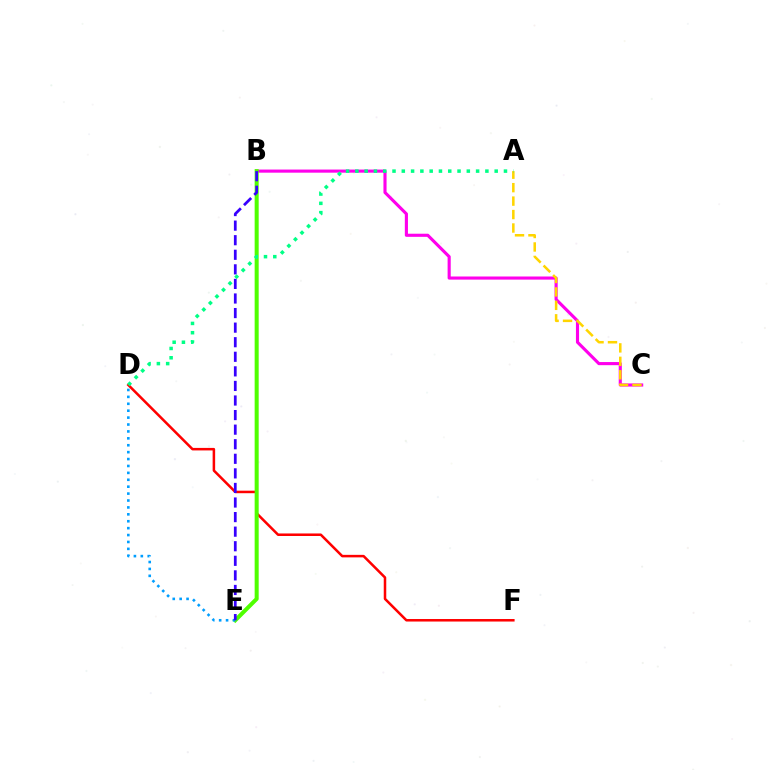{('D', 'F'): [{'color': '#ff0000', 'line_style': 'solid', 'thickness': 1.82}], ('B', 'C'): [{'color': '#ff00ed', 'line_style': 'solid', 'thickness': 2.25}], ('A', 'C'): [{'color': '#ffd500', 'line_style': 'dashed', 'thickness': 1.83}], ('B', 'E'): [{'color': '#4fff00', 'line_style': 'solid', 'thickness': 2.9}, {'color': '#3700ff', 'line_style': 'dashed', 'thickness': 1.98}], ('D', 'E'): [{'color': '#009eff', 'line_style': 'dotted', 'thickness': 1.88}], ('A', 'D'): [{'color': '#00ff86', 'line_style': 'dotted', 'thickness': 2.52}]}